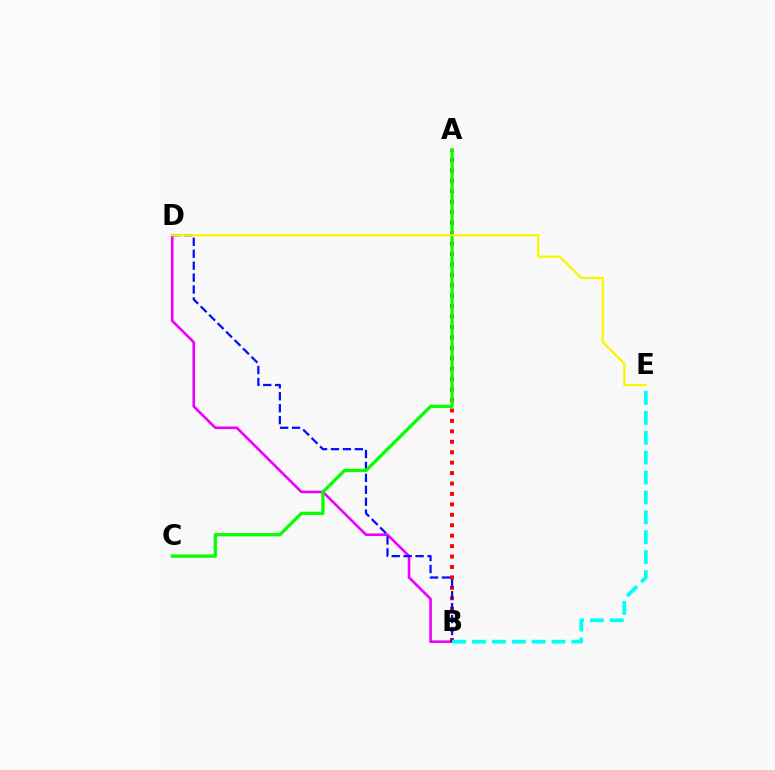{('B', 'D'): [{'color': '#ee00ff', 'line_style': 'solid', 'thickness': 1.89}, {'color': '#0010ff', 'line_style': 'dashed', 'thickness': 1.62}], ('A', 'B'): [{'color': '#ff0000', 'line_style': 'dotted', 'thickness': 2.84}], ('B', 'E'): [{'color': '#00fff6', 'line_style': 'dashed', 'thickness': 2.7}], ('A', 'C'): [{'color': '#08ff00', 'line_style': 'solid', 'thickness': 2.36}], ('D', 'E'): [{'color': '#fcf500', 'line_style': 'solid', 'thickness': 1.61}]}